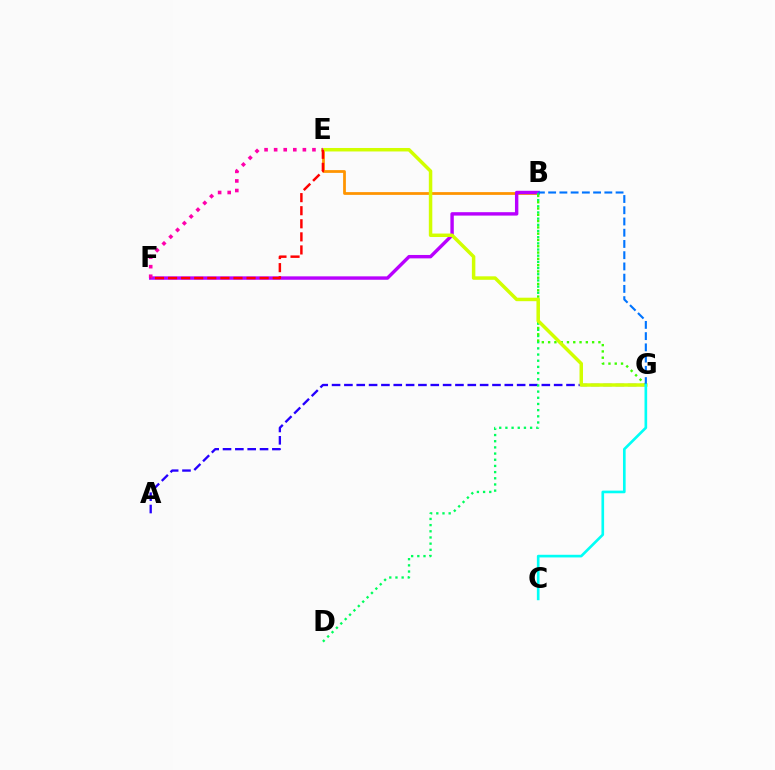{('B', 'E'): [{'color': '#ff9400', 'line_style': 'solid', 'thickness': 1.99}], ('A', 'G'): [{'color': '#2500ff', 'line_style': 'dashed', 'thickness': 1.68}], ('B', 'F'): [{'color': '#b900ff', 'line_style': 'solid', 'thickness': 2.45}], ('B', 'D'): [{'color': '#00ff5c', 'line_style': 'dotted', 'thickness': 1.68}], ('B', 'G'): [{'color': '#3dff00', 'line_style': 'dotted', 'thickness': 1.71}, {'color': '#0074ff', 'line_style': 'dashed', 'thickness': 1.53}], ('E', 'G'): [{'color': '#d1ff00', 'line_style': 'solid', 'thickness': 2.5}], ('E', 'F'): [{'color': '#ff00ac', 'line_style': 'dotted', 'thickness': 2.6}, {'color': '#ff0000', 'line_style': 'dashed', 'thickness': 1.78}], ('C', 'G'): [{'color': '#00fff6', 'line_style': 'solid', 'thickness': 1.91}]}